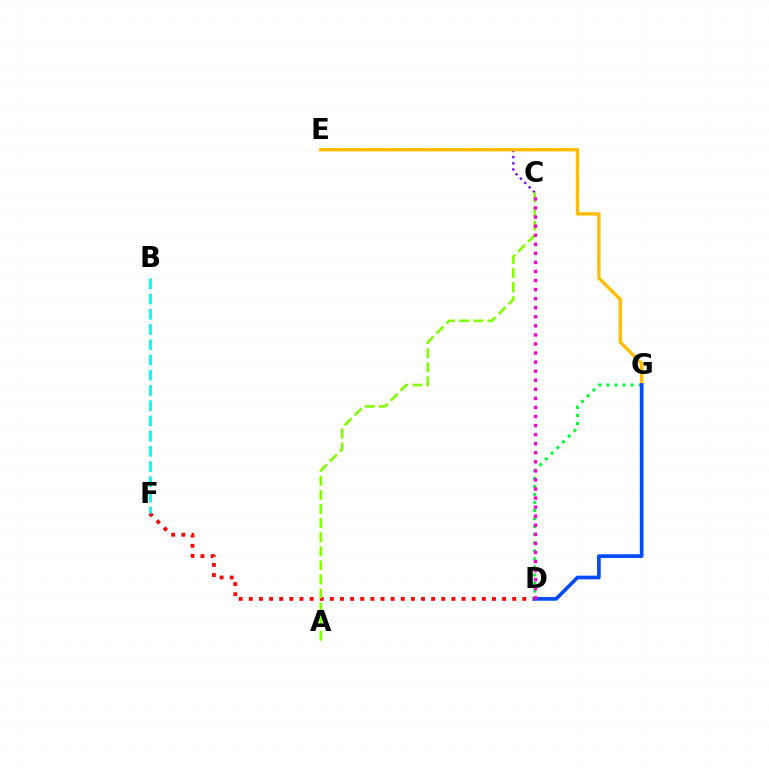{('C', 'E'): [{'color': '#7200ff', 'line_style': 'dotted', 'thickness': 1.67}], ('D', 'F'): [{'color': '#ff0000', 'line_style': 'dotted', 'thickness': 2.75}], ('A', 'C'): [{'color': '#84ff00', 'line_style': 'dashed', 'thickness': 1.91}], ('D', 'G'): [{'color': '#00ff39', 'line_style': 'dotted', 'thickness': 2.19}, {'color': '#004bff', 'line_style': 'solid', 'thickness': 2.64}], ('E', 'G'): [{'color': '#ffbd00', 'line_style': 'solid', 'thickness': 2.42}], ('C', 'D'): [{'color': '#ff00cf', 'line_style': 'dotted', 'thickness': 2.46}], ('B', 'F'): [{'color': '#00fff6', 'line_style': 'dashed', 'thickness': 2.07}]}